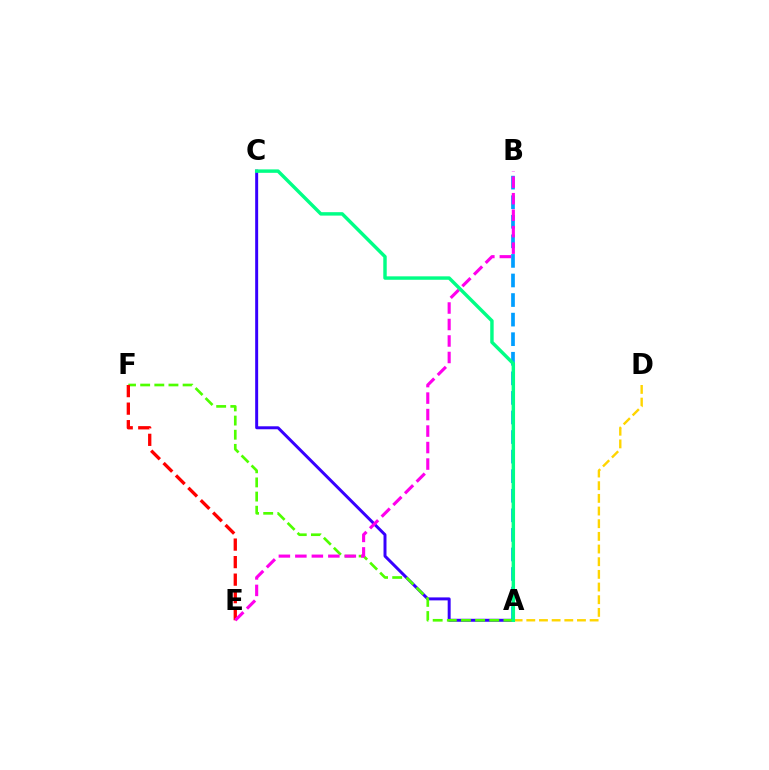{('A', 'D'): [{'color': '#ffd500', 'line_style': 'dashed', 'thickness': 1.72}], ('A', 'B'): [{'color': '#009eff', 'line_style': 'dashed', 'thickness': 2.66}], ('A', 'C'): [{'color': '#3700ff', 'line_style': 'solid', 'thickness': 2.14}, {'color': '#00ff86', 'line_style': 'solid', 'thickness': 2.47}], ('A', 'F'): [{'color': '#4fff00', 'line_style': 'dashed', 'thickness': 1.92}], ('E', 'F'): [{'color': '#ff0000', 'line_style': 'dashed', 'thickness': 2.38}], ('B', 'E'): [{'color': '#ff00ed', 'line_style': 'dashed', 'thickness': 2.24}]}